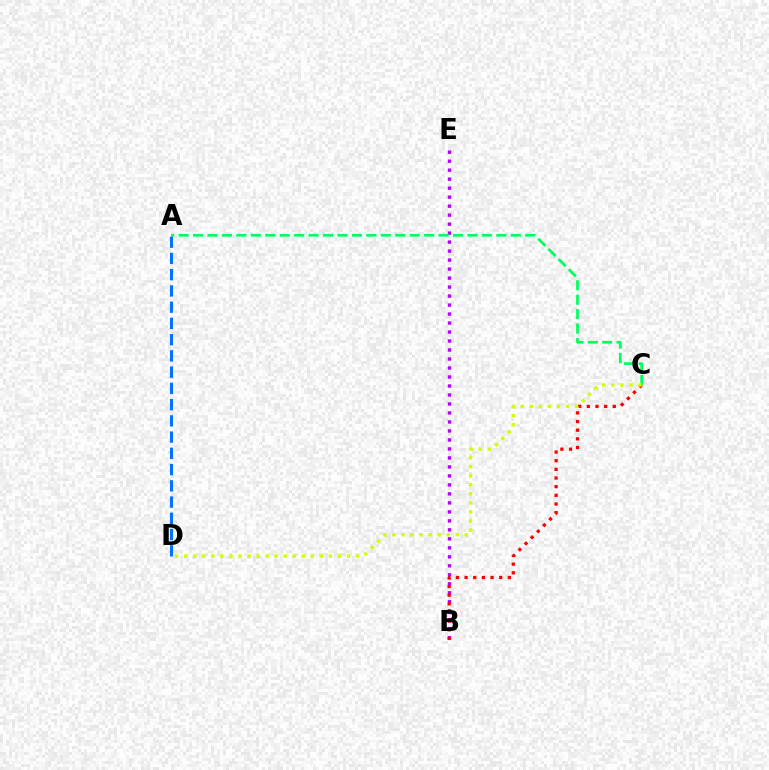{('A', 'D'): [{'color': '#0074ff', 'line_style': 'dashed', 'thickness': 2.21}], ('B', 'E'): [{'color': '#b900ff', 'line_style': 'dotted', 'thickness': 2.44}], ('A', 'C'): [{'color': '#00ff5c', 'line_style': 'dashed', 'thickness': 1.96}], ('B', 'C'): [{'color': '#ff0000', 'line_style': 'dotted', 'thickness': 2.35}], ('C', 'D'): [{'color': '#d1ff00', 'line_style': 'dotted', 'thickness': 2.46}]}